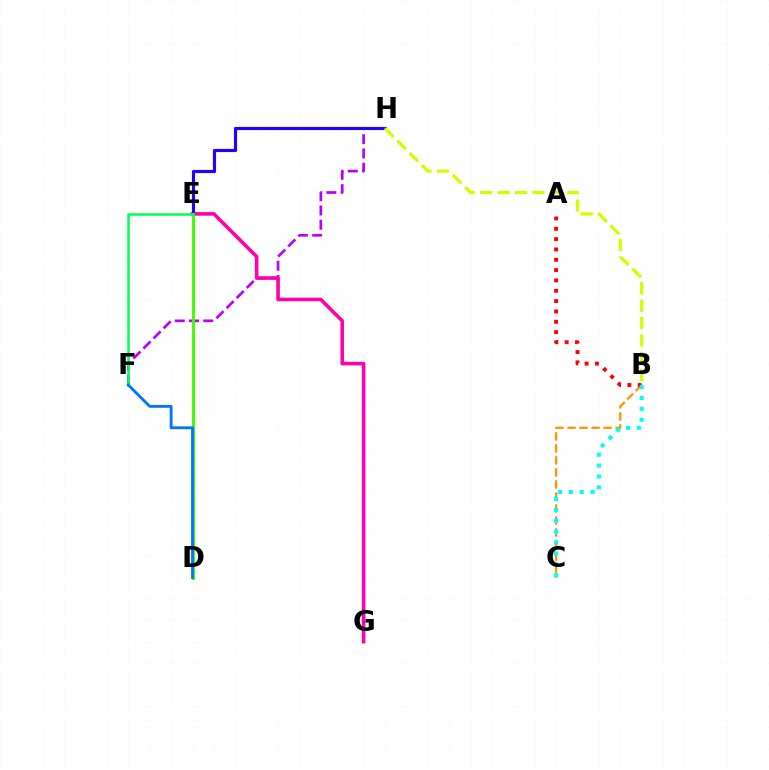{('B', 'C'): [{'color': '#ff9400', 'line_style': 'dashed', 'thickness': 1.63}, {'color': '#00fff6', 'line_style': 'dotted', 'thickness': 2.96}], ('F', 'H'): [{'color': '#b900ff', 'line_style': 'dashed', 'thickness': 1.94}], ('E', 'G'): [{'color': '#ff00ac', 'line_style': 'solid', 'thickness': 2.58}], ('E', 'H'): [{'color': '#2500ff', 'line_style': 'solid', 'thickness': 2.27}], ('D', 'E'): [{'color': '#3dff00', 'line_style': 'solid', 'thickness': 2.12}], ('A', 'B'): [{'color': '#ff0000', 'line_style': 'dotted', 'thickness': 2.81}], ('B', 'H'): [{'color': '#d1ff00', 'line_style': 'dashed', 'thickness': 2.36}], ('E', 'F'): [{'color': '#00ff5c', 'line_style': 'solid', 'thickness': 1.83}], ('D', 'F'): [{'color': '#0074ff', 'line_style': 'solid', 'thickness': 2.03}]}